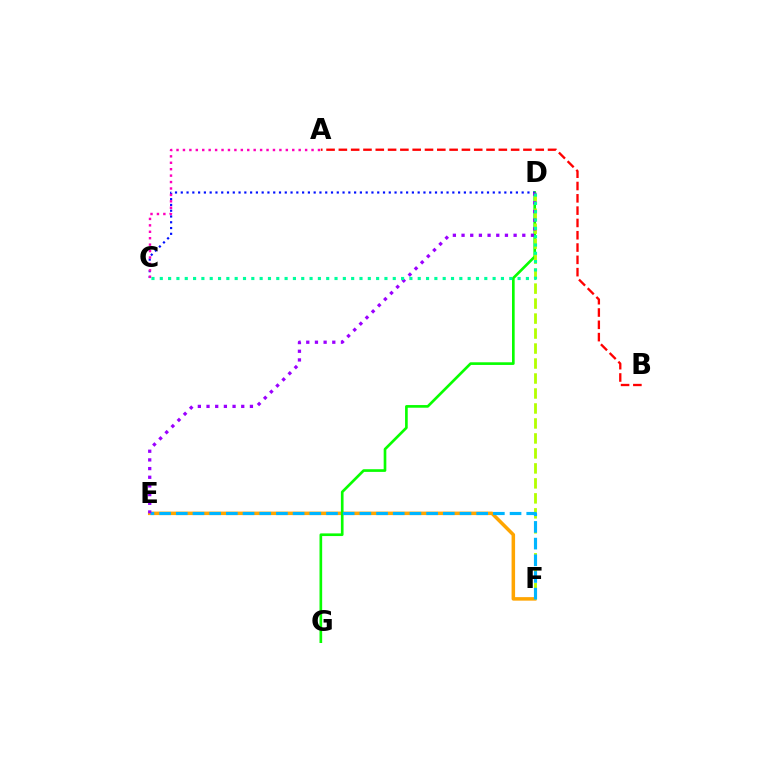{('E', 'F'): [{'color': '#ffa500', 'line_style': 'solid', 'thickness': 2.53}, {'color': '#00b5ff', 'line_style': 'dashed', 'thickness': 2.27}], ('D', 'G'): [{'color': '#08ff00', 'line_style': 'solid', 'thickness': 1.92}], ('D', 'F'): [{'color': '#b3ff00', 'line_style': 'dashed', 'thickness': 2.04}], ('C', 'D'): [{'color': '#0010ff', 'line_style': 'dotted', 'thickness': 1.57}, {'color': '#00ff9d', 'line_style': 'dotted', 'thickness': 2.26}], ('D', 'E'): [{'color': '#9b00ff', 'line_style': 'dotted', 'thickness': 2.36}], ('A', 'B'): [{'color': '#ff0000', 'line_style': 'dashed', 'thickness': 1.67}], ('A', 'C'): [{'color': '#ff00bd', 'line_style': 'dotted', 'thickness': 1.75}]}